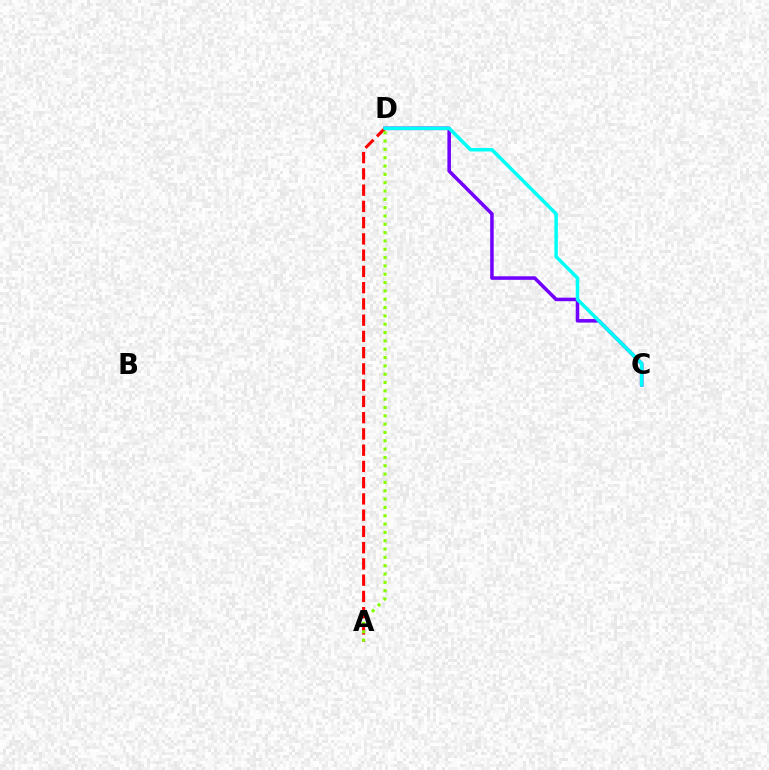{('C', 'D'): [{'color': '#7200ff', 'line_style': 'solid', 'thickness': 2.54}, {'color': '#00fff6', 'line_style': 'solid', 'thickness': 2.52}], ('A', 'D'): [{'color': '#ff0000', 'line_style': 'dashed', 'thickness': 2.21}, {'color': '#84ff00', 'line_style': 'dotted', 'thickness': 2.26}]}